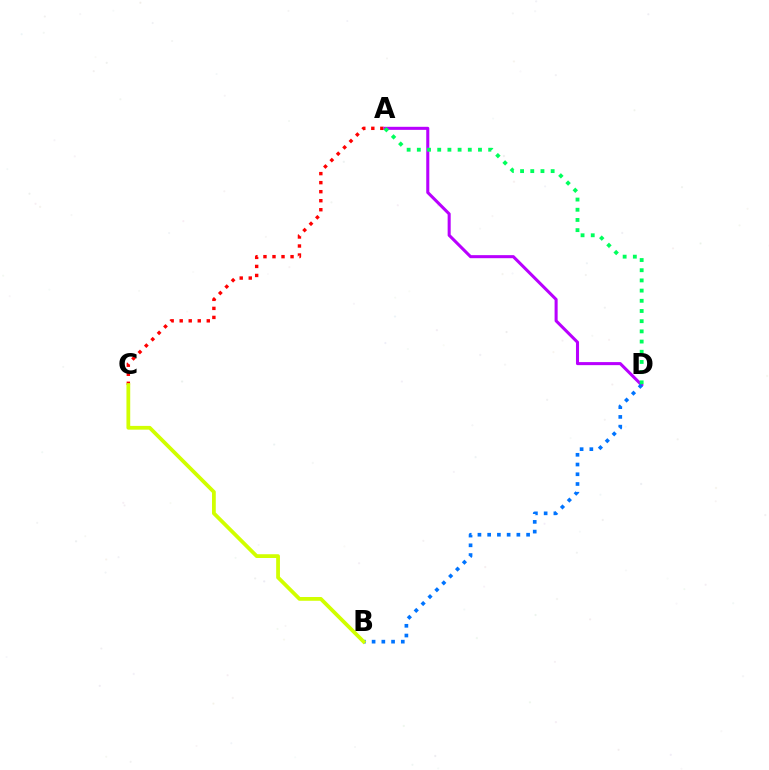{('A', 'C'): [{'color': '#ff0000', 'line_style': 'dotted', 'thickness': 2.45}], ('A', 'D'): [{'color': '#b900ff', 'line_style': 'solid', 'thickness': 2.2}, {'color': '#00ff5c', 'line_style': 'dotted', 'thickness': 2.77}], ('B', 'D'): [{'color': '#0074ff', 'line_style': 'dotted', 'thickness': 2.64}], ('B', 'C'): [{'color': '#d1ff00', 'line_style': 'solid', 'thickness': 2.71}]}